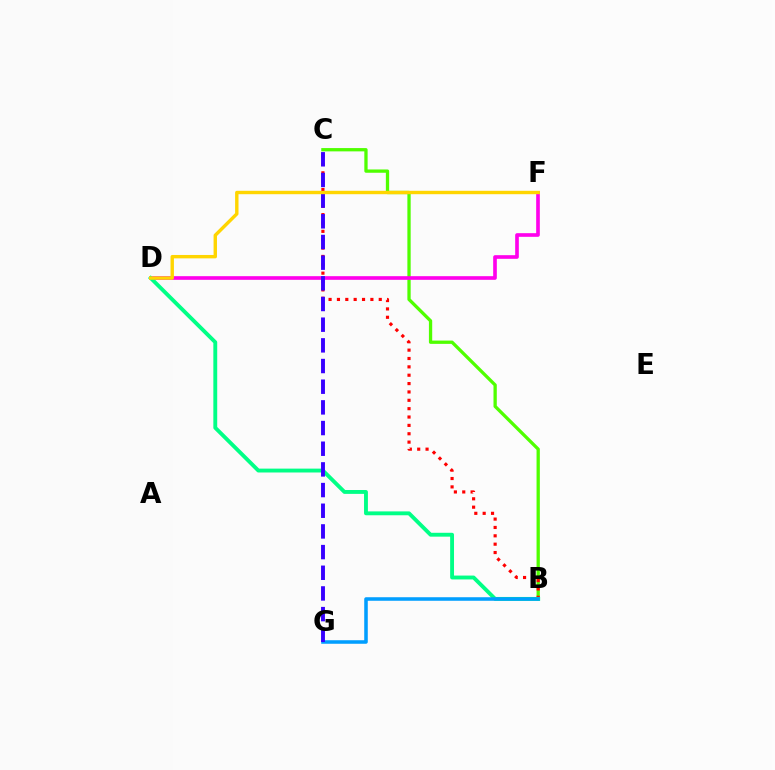{('B', 'C'): [{'color': '#4fff00', 'line_style': 'solid', 'thickness': 2.37}, {'color': '#ff0000', 'line_style': 'dotted', 'thickness': 2.27}], ('D', 'F'): [{'color': '#ff00ed', 'line_style': 'solid', 'thickness': 2.63}, {'color': '#ffd500', 'line_style': 'solid', 'thickness': 2.45}], ('B', 'D'): [{'color': '#00ff86', 'line_style': 'solid', 'thickness': 2.78}], ('B', 'G'): [{'color': '#009eff', 'line_style': 'solid', 'thickness': 2.55}], ('C', 'G'): [{'color': '#3700ff', 'line_style': 'dashed', 'thickness': 2.81}]}